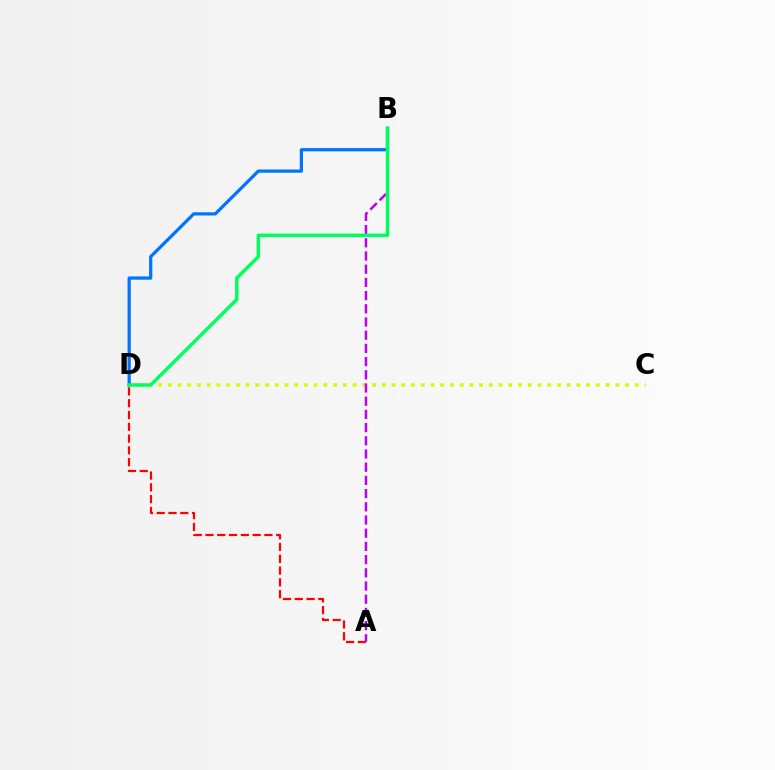{('C', 'D'): [{'color': '#d1ff00', 'line_style': 'dotted', 'thickness': 2.64}], ('A', 'D'): [{'color': '#ff0000', 'line_style': 'dashed', 'thickness': 1.6}], ('A', 'B'): [{'color': '#b900ff', 'line_style': 'dashed', 'thickness': 1.79}], ('B', 'D'): [{'color': '#0074ff', 'line_style': 'solid', 'thickness': 2.33}, {'color': '#00ff5c', 'line_style': 'solid', 'thickness': 2.47}]}